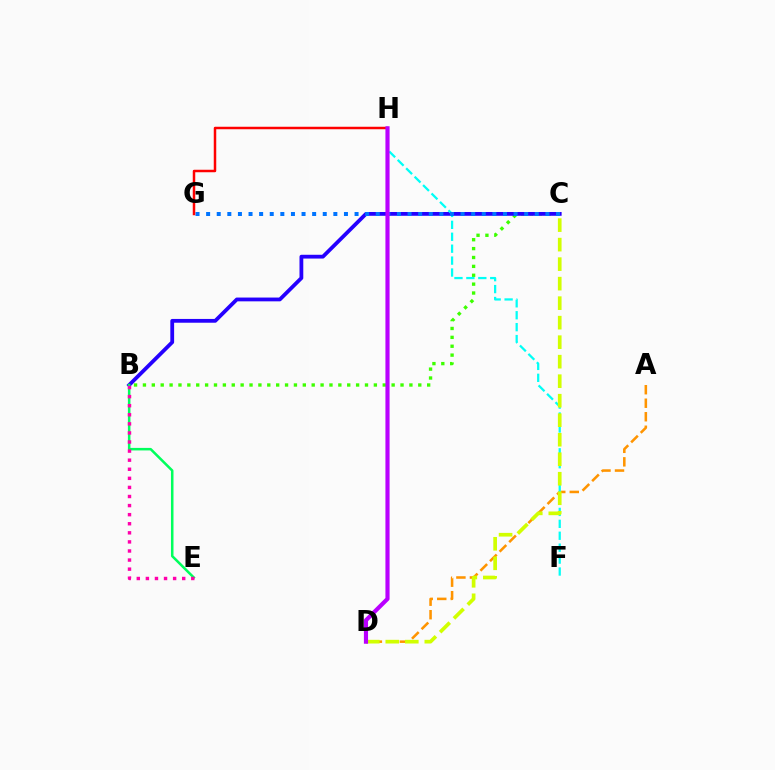{('A', 'D'): [{'color': '#ff9400', 'line_style': 'dashed', 'thickness': 1.84}], ('B', 'C'): [{'color': '#3dff00', 'line_style': 'dotted', 'thickness': 2.41}, {'color': '#2500ff', 'line_style': 'solid', 'thickness': 2.73}], ('F', 'H'): [{'color': '#00fff6', 'line_style': 'dashed', 'thickness': 1.62}], ('C', 'G'): [{'color': '#0074ff', 'line_style': 'dotted', 'thickness': 2.88}], ('C', 'D'): [{'color': '#d1ff00', 'line_style': 'dashed', 'thickness': 2.65}], ('G', 'H'): [{'color': '#ff0000', 'line_style': 'solid', 'thickness': 1.79}], ('B', 'E'): [{'color': '#00ff5c', 'line_style': 'solid', 'thickness': 1.82}, {'color': '#ff00ac', 'line_style': 'dotted', 'thickness': 2.47}], ('D', 'H'): [{'color': '#b900ff', 'line_style': 'solid', 'thickness': 2.99}]}